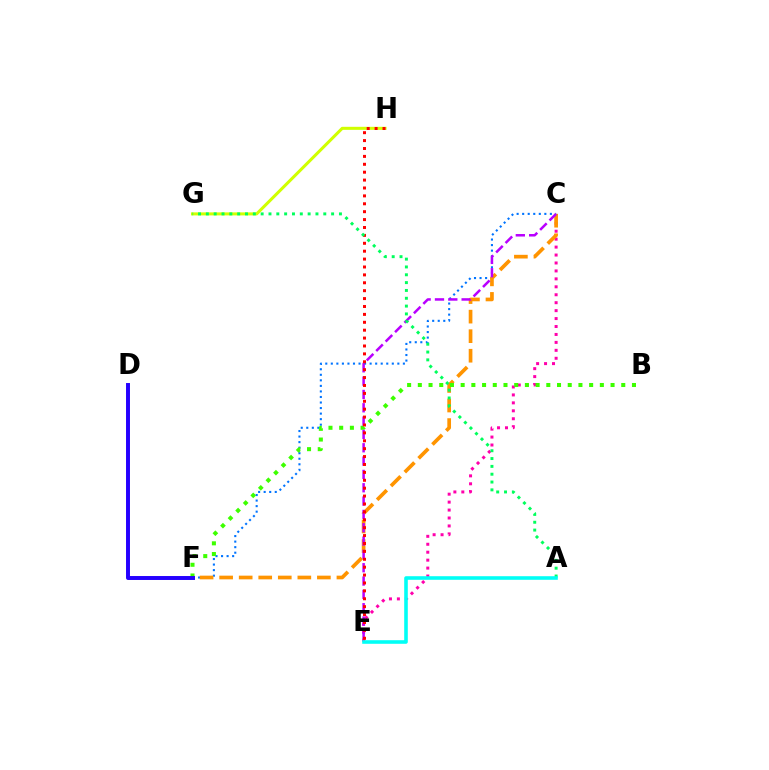{('G', 'H'): [{'color': '#d1ff00', 'line_style': 'solid', 'thickness': 2.19}], ('C', 'E'): [{'color': '#ff00ac', 'line_style': 'dotted', 'thickness': 2.16}, {'color': '#b900ff', 'line_style': 'dashed', 'thickness': 1.81}], ('C', 'F'): [{'color': '#0074ff', 'line_style': 'dotted', 'thickness': 1.51}, {'color': '#ff9400', 'line_style': 'dashed', 'thickness': 2.66}], ('B', 'F'): [{'color': '#3dff00', 'line_style': 'dotted', 'thickness': 2.91}], ('E', 'H'): [{'color': '#ff0000', 'line_style': 'dotted', 'thickness': 2.15}], ('A', 'G'): [{'color': '#00ff5c', 'line_style': 'dotted', 'thickness': 2.13}], ('A', 'E'): [{'color': '#00fff6', 'line_style': 'solid', 'thickness': 2.58}], ('D', 'F'): [{'color': '#2500ff', 'line_style': 'solid', 'thickness': 2.84}]}